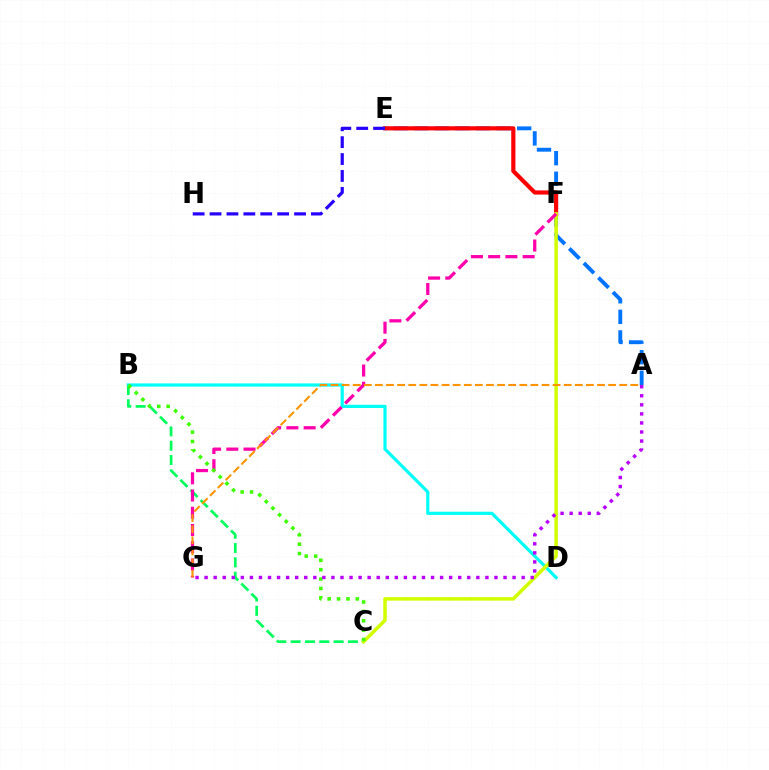{('A', 'E'): [{'color': '#0074ff', 'line_style': 'dashed', 'thickness': 2.8}], ('B', 'C'): [{'color': '#00ff5c', 'line_style': 'dashed', 'thickness': 1.95}, {'color': '#3dff00', 'line_style': 'dotted', 'thickness': 2.55}], ('E', 'F'): [{'color': '#ff0000', 'line_style': 'solid', 'thickness': 2.99}], ('B', 'D'): [{'color': '#00fff6', 'line_style': 'solid', 'thickness': 2.31}], ('C', 'F'): [{'color': '#d1ff00', 'line_style': 'solid', 'thickness': 2.53}], ('F', 'G'): [{'color': '#ff00ac', 'line_style': 'dashed', 'thickness': 2.34}], ('A', 'G'): [{'color': '#b900ff', 'line_style': 'dotted', 'thickness': 2.46}, {'color': '#ff9400', 'line_style': 'dashed', 'thickness': 1.51}], ('E', 'H'): [{'color': '#2500ff', 'line_style': 'dashed', 'thickness': 2.3}]}